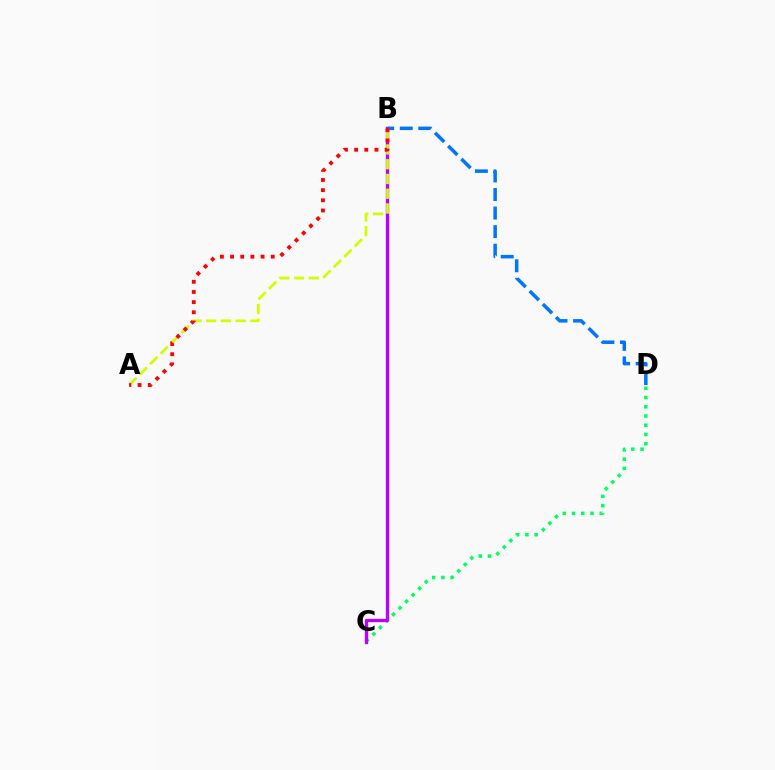{('C', 'D'): [{'color': '#00ff5c', 'line_style': 'dotted', 'thickness': 2.51}], ('B', 'C'): [{'color': '#b900ff', 'line_style': 'solid', 'thickness': 2.42}], ('A', 'B'): [{'color': '#d1ff00', 'line_style': 'dashed', 'thickness': 2.01}, {'color': '#ff0000', 'line_style': 'dotted', 'thickness': 2.76}], ('B', 'D'): [{'color': '#0074ff', 'line_style': 'dashed', 'thickness': 2.52}]}